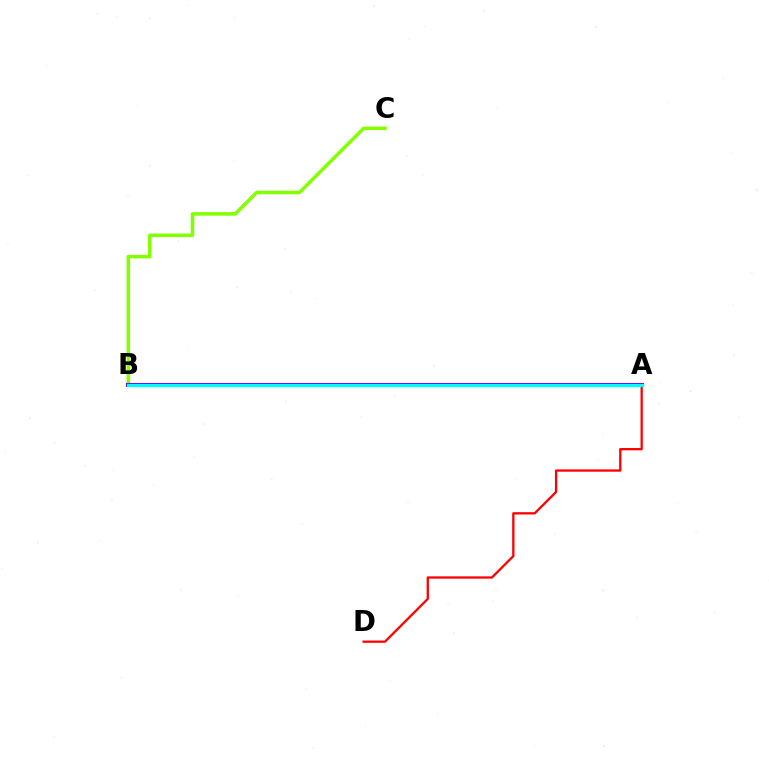{('B', 'C'): [{'color': '#84ff00', 'line_style': 'solid', 'thickness': 2.53}], ('A', 'B'): [{'color': '#7200ff', 'line_style': 'solid', 'thickness': 2.93}, {'color': '#00fff6', 'line_style': 'solid', 'thickness': 2.31}], ('A', 'D'): [{'color': '#ff0000', 'line_style': 'solid', 'thickness': 1.65}]}